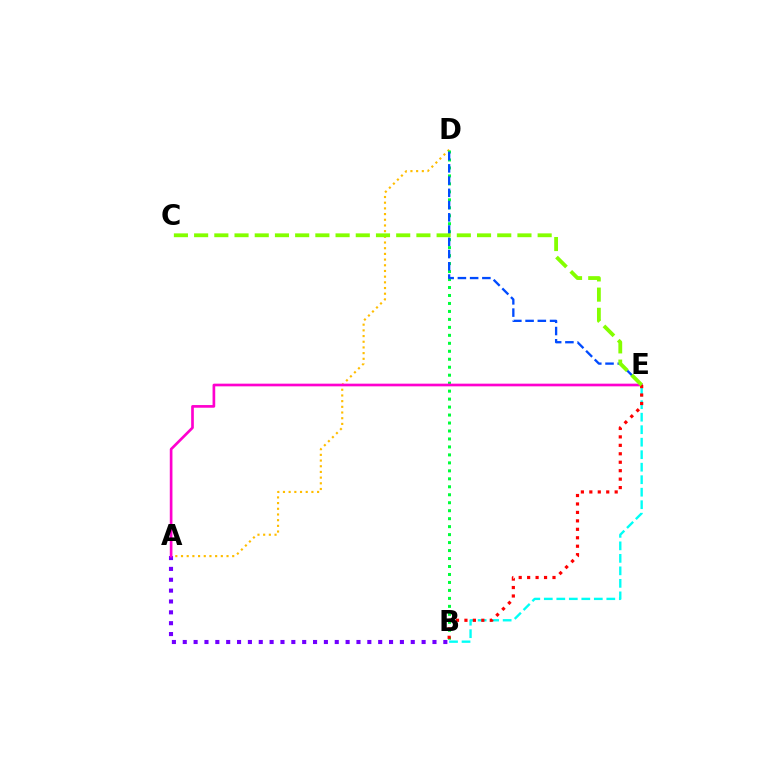{('B', 'E'): [{'color': '#00fff6', 'line_style': 'dashed', 'thickness': 1.7}, {'color': '#ff0000', 'line_style': 'dotted', 'thickness': 2.3}], ('A', 'D'): [{'color': '#ffbd00', 'line_style': 'dotted', 'thickness': 1.55}], ('B', 'D'): [{'color': '#00ff39', 'line_style': 'dotted', 'thickness': 2.17}], ('A', 'B'): [{'color': '#7200ff', 'line_style': 'dotted', 'thickness': 2.95}], ('D', 'E'): [{'color': '#004bff', 'line_style': 'dashed', 'thickness': 1.66}], ('A', 'E'): [{'color': '#ff00cf', 'line_style': 'solid', 'thickness': 1.92}], ('C', 'E'): [{'color': '#84ff00', 'line_style': 'dashed', 'thickness': 2.75}]}